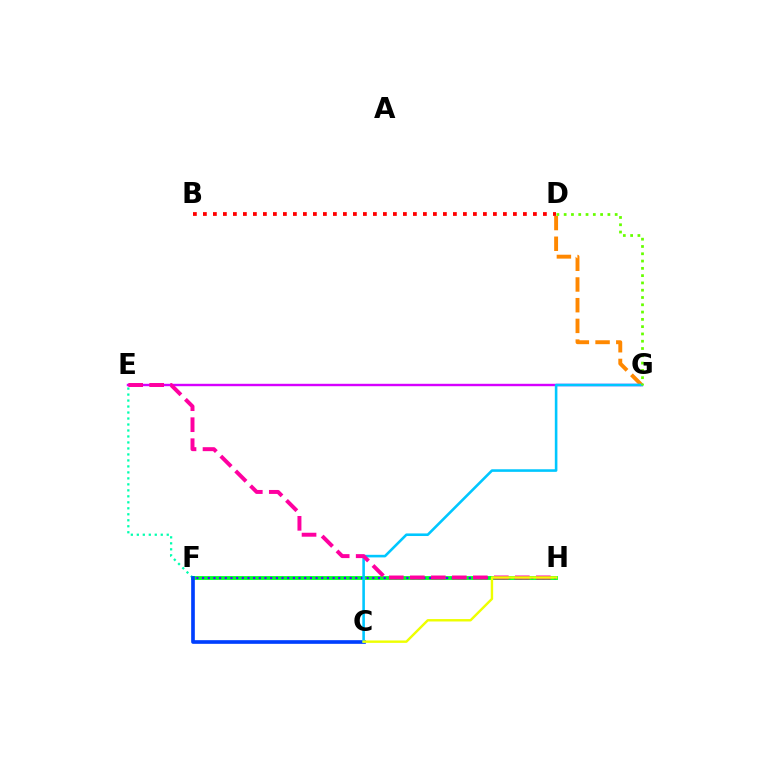{('F', 'H'): [{'color': '#00ff27', 'line_style': 'solid', 'thickness': 2.75}, {'color': '#4f00ff', 'line_style': 'dotted', 'thickness': 1.54}], ('E', 'F'): [{'color': '#00ffaf', 'line_style': 'dotted', 'thickness': 1.63}], ('E', 'G'): [{'color': '#d600ff', 'line_style': 'solid', 'thickness': 1.74}], ('D', 'G'): [{'color': '#ff8800', 'line_style': 'dashed', 'thickness': 2.81}, {'color': '#66ff00', 'line_style': 'dotted', 'thickness': 1.98}], ('C', 'F'): [{'color': '#003fff', 'line_style': 'solid', 'thickness': 2.64}], ('B', 'D'): [{'color': '#ff0000', 'line_style': 'dotted', 'thickness': 2.72}], ('C', 'G'): [{'color': '#00c7ff', 'line_style': 'solid', 'thickness': 1.87}], ('E', 'H'): [{'color': '#ff00a0', 'line_style': 'dashed', 'thickness': 2.85}], ('C', 'H'): [{'color': '#eeff00', 'line_style': 'solid', 'thickness': 1.74}]}